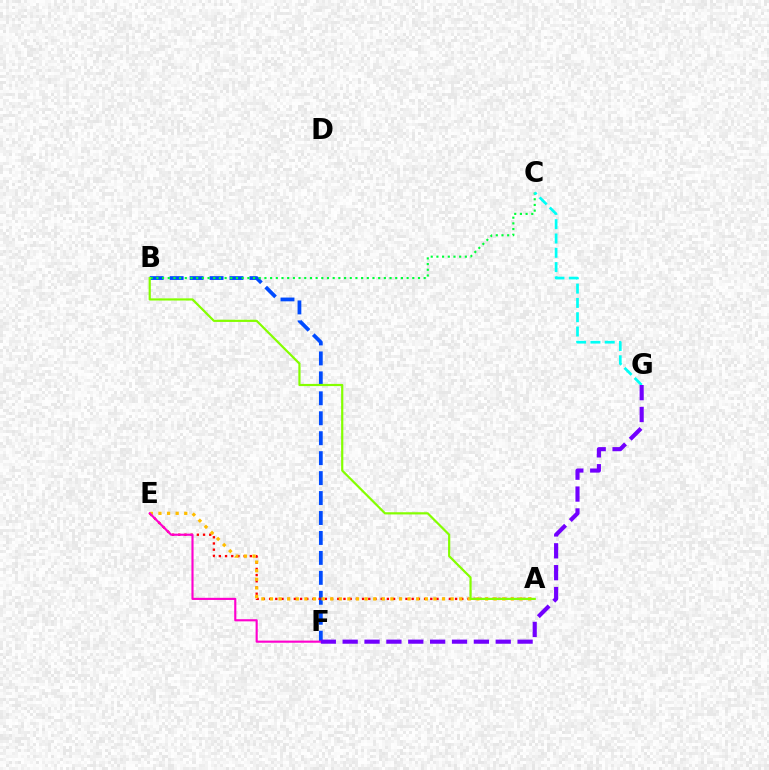{('B', 'F'): [{'color': '#004bff', 'line_style': 'dashed', 'thickness': 2.71}], ('B', 'C'): [{'color': '#00ff39', 'line_style': 'dotted', 'thickness': 1.55}], ('A', 'E'): [{'color': '#ff0000', 'line_style': 'dotted', 'thickness': 1.68}, {'color': '#ffbd00', 'line_style': 'dotted', 'thickness': 2.34}], ('E', 'F'): [{'color': '#ff00cf', 'line_style': 'solid', 'thickness': 1.54}], ('C', 'G'): [{'color': '#00fff6', 'line_style': 'dashed', 'thickness': 1.94}], ('A', 'B'): [{'color': '#84ff00', 'line_style': 'solid', 'thickness': 1.58}], ('F', 'G'): [{'color': '#7200ff', 'line_style': 'dashed', 'thickness': 2.97}]}